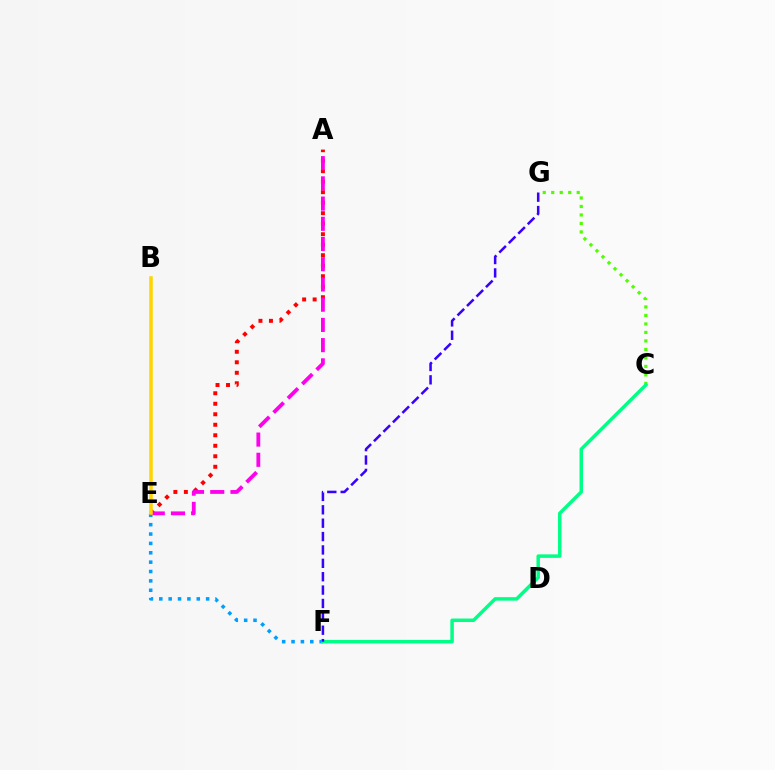{('A', 'E'): [{'color': '#ff0000', 'line_style': 'dotted', 'thickness': 2.85}, {'color': '#ff00ed', 'line_style': 'dashed', 'thickness': 2.75}], ('C', 'G'): [{'color': '#4fff00', 'line_style': 'dotted', 'thickness': 2.31}], ('E', 'F'): [{'color': '#009eff', 'line_style': 'dotted', 'thickness': 2.55}], ('C', 'F'): [{'color': '#00ff86', 'line_style': 'solid', 'thickness': 2.5}], ('B', 'E'): [{'color': '#ffd500', 'line_style': 'solid', 'thickness': 2.53}], ('F', 'G'): [{'color': '#3700ff', 'line_style': 'dashed', 'thickness': 1.82}]}